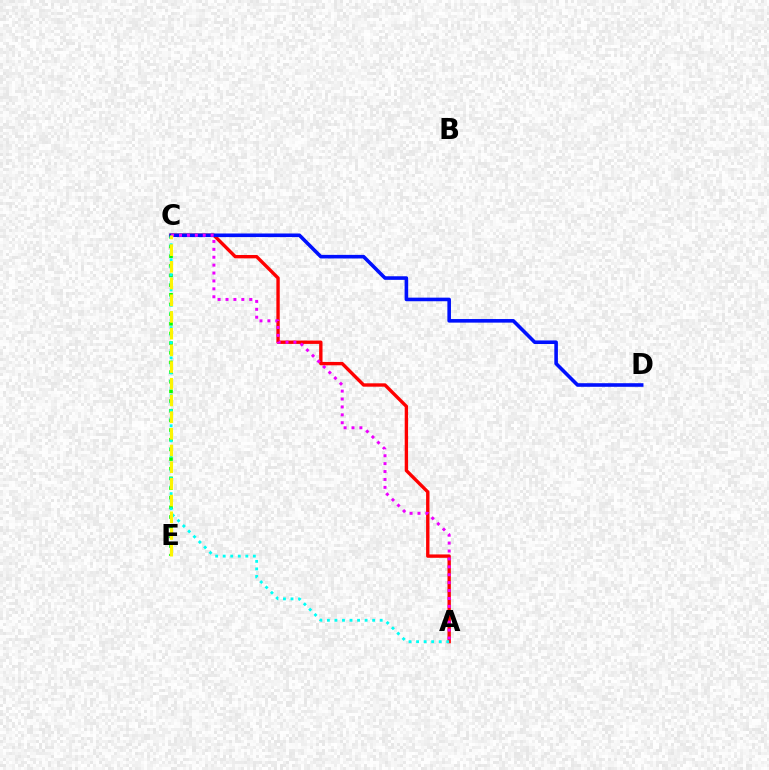{('A', 'C'): [{'color': '#ff0000', 'line_style': 'solid', 'thickness': 2.43}, {'color': '#ee00ff', 'line_style': 'dotted', 'thickness': 2.15}, {'color': '#00fff6', 'line_style': 'dotted', 'thickness': 2.05}], ('C', 'E'): [{'color': '#08ff00', 'line_style': 'dotted', 'thickness': 2.63}, {'color': '#fcf500', 'line_style': 'dashed', 'thickness': 2.27}], ('C', 'D'): [{'color': '#0010ff', 'line_style': 'solid', 'thickness': 2.58}]}